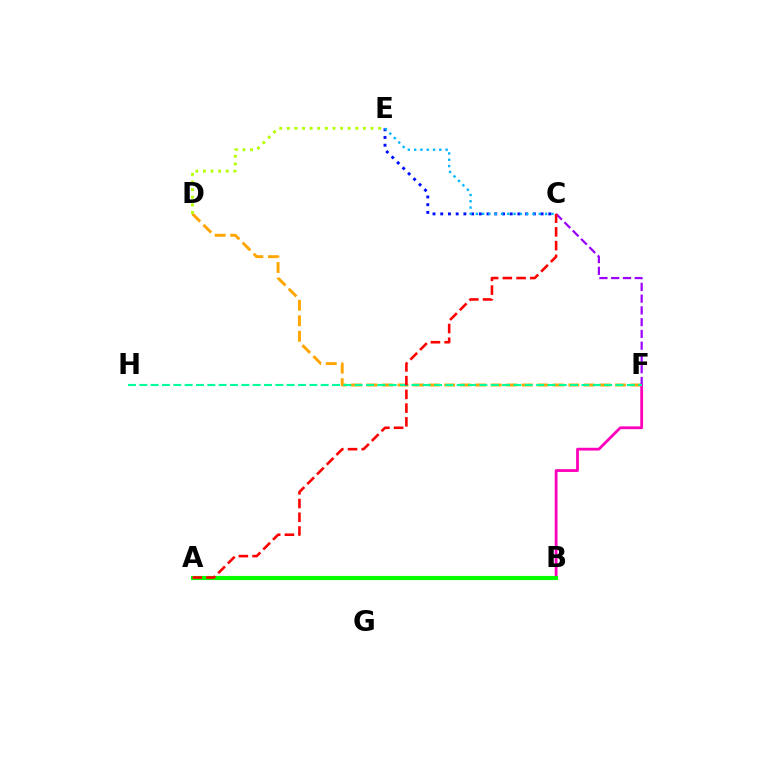{('D', 'F'): [{'color': '#ffa500', 'line_style': 'dashed', 'thickness': 2.11}], ('B', 'F'): [{'color': '#ff00bd', 'line_style': 'solid', 'thickness': 2.0}], ('A', 'B'): [{'color': '#08ff00', 'line_style': 'solid', 'thickness': 2.96}], ('D', 'E'): [{'color': '#b3ff00', 'line_style': 'dotted', 'thickness': 2.07}], ('C', 'F'): [{'color': '#9b00ff', 'line_style': 'dashed', 'thickness': 1.6}], ('F', 'H'): [{'color': '#00ff9d', 'line_style': 'dashed', 'thickness': 1.54}], ('C', 'E'): [{'color': '#0010ff', 'line_style': 'dotted', 'thickness': 2.1}, {'color': '#00b5ff', 'line_style': 'dotted', 'thickness': 1.71}], ('A', 'C'): [{'color': '#ff0000', 'line_style': 'dashed', 'thickness': 1.87}]}